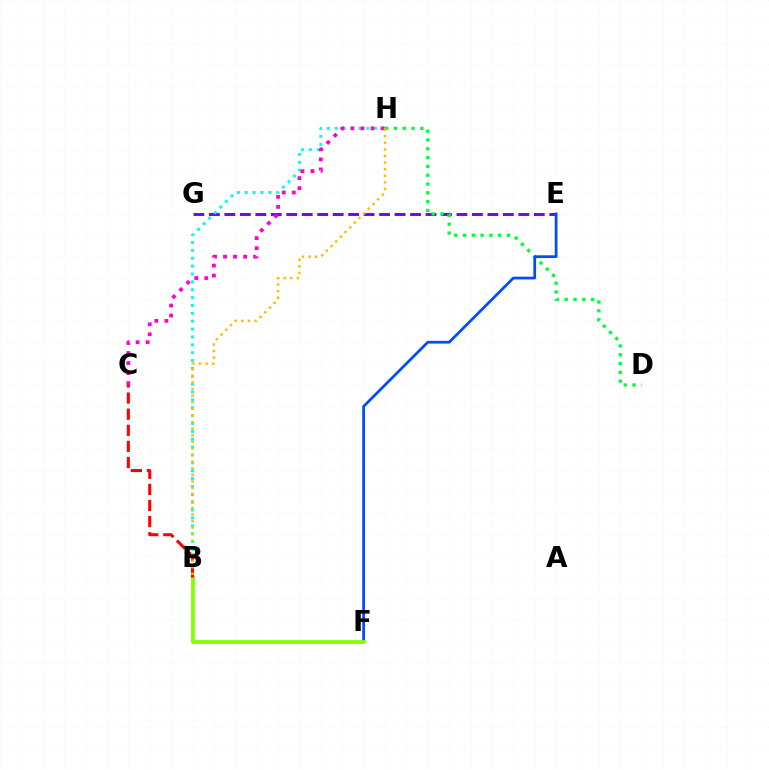{('E', 'G'): [{'color': '#7200ff', 'line_style': 'dashed', 'thickness': 2.1}], ('D', 'H'): [{'color': '#00ff39', 'line_style': 'dotted', 'thickness': 2.39}], ('B', 'H'): [{'color': '#00fff6', 'line_style': 'dotted', 'thickness': 2.14}, {'color': '#ffbd00', 'line_style': 'dotted', 'thickness': 1.79}], ('C', 'H'): [{'color': '#ff00cf', 'line_style': 'dotted', 'thickness': 2.73}], ('E', 'F'): [{'color': '#004bff', 'line_style': 'solid', 'thickness': 1.97}], ('B', 'F'): [{'color': '#84ff00', 'line_style': 'solid', 'thickness': 2.72}], ('B', 'C'): [{'color': '#ff0000', 'line_style': 'dashed', 'thickness': 2.19}]}